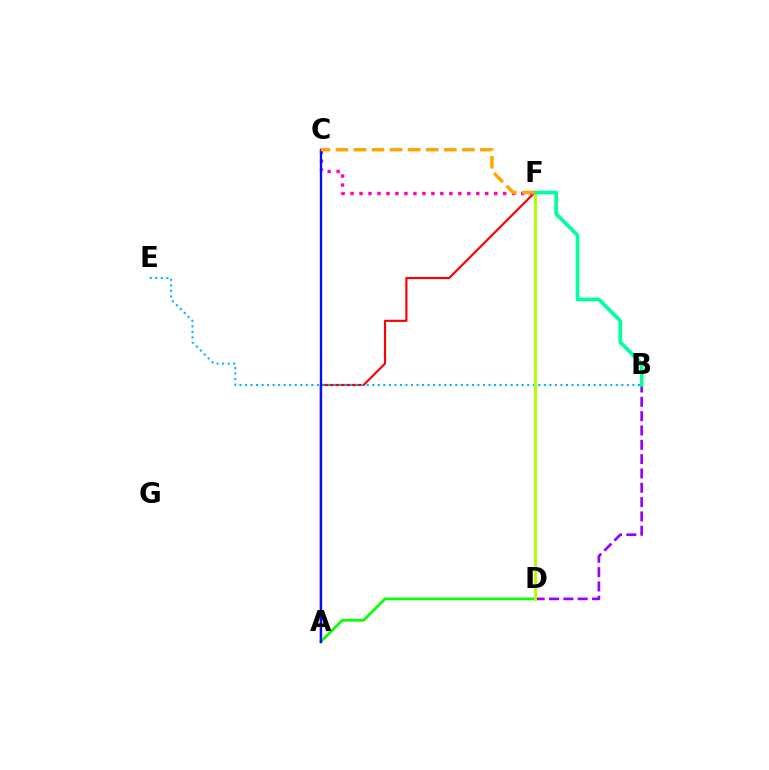{('A', 'F'): [{'color': '#ff0000', 'line_style': 'solid', 'thickness': 1.56}], ('B', 'D'): [{'color': '#9b00ff', 'line_style': 'dashed', 'thickness': 1.95}], ('C', 'F'): [{'color': '#ff00bd', 'line_style': 'dotted', 'thickness': 2.44}, {'color': '#ffa500', 'line_style': 'dashed', 'thickness': 2.45}], ('A', 'D'): [{'color': '#08ff00', 'line_style': 'solid', 'thickness': 1.96}], ('B', 'E'): [{'color': '#00b5ff', 'line_style': 'dotted', 'thickness': 1.5}], ('A', 'C'): [{'color': '#0010ff', 'line_style': 'solid', 'thickness': 1.68}], ('D', 'F'): [{'color': '#b3ff00', 'line_style': 'solid', 'thickness': 2.13}], ('B', 'F'): [{'color': '#00ff9d', 'line_style': 'solid', 'thickness': 2.67}]}